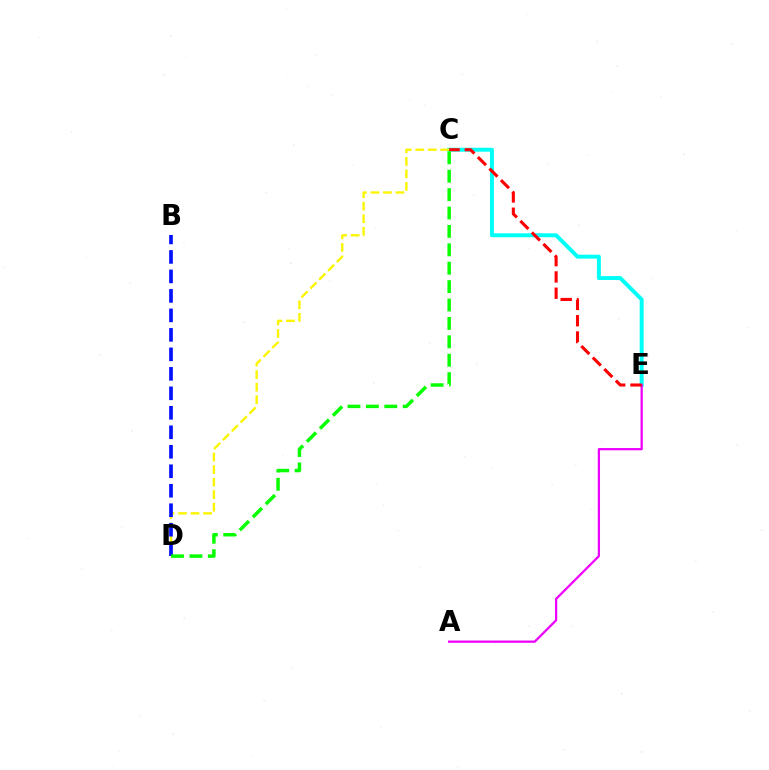{('C', 'E'): [{'color': '#00fff6', 'line_style': 'solid', 'thickness': 2.84}, {'color': '#ff0000', 'line_style': 'dashed', 'thickness': 2.21}], ('C', 'D'): [{'color': '#fcf500', 'line_style': 'dashed', 'thickness': 1.7}, {'color': '#08ff00', 'line_style': 'dashed', 'thickness': 2.5}], ('B', 'D'): [{'color': '#0010ff', 'line_style': 'dashed', 'thickness': 2.65}], ('A', 'E'): [{'color': '#ee00ff', 'line_style': 'solid', 'thickness': 1.63}]}